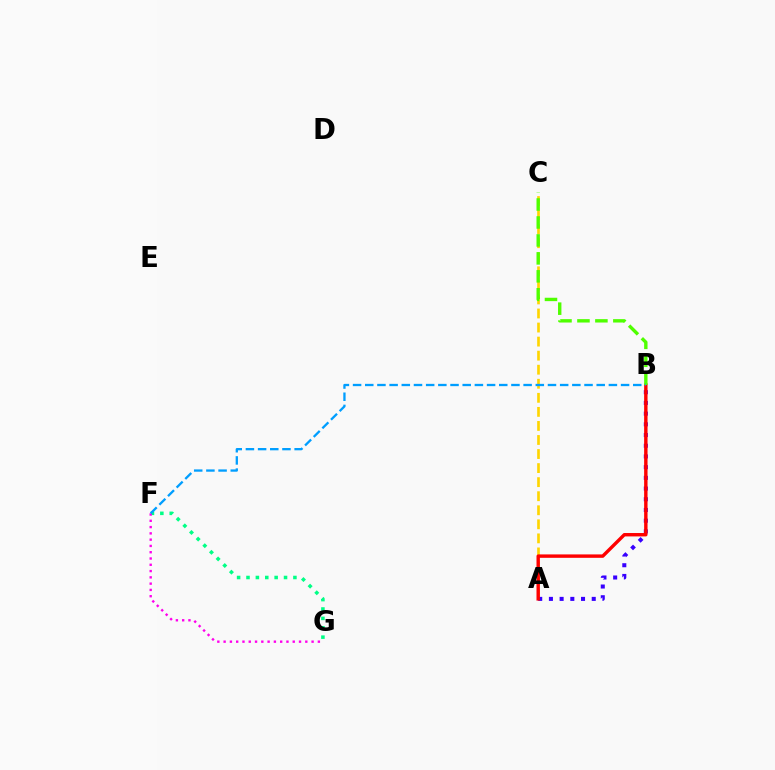{('F', 'G'): [{'color': '#00ff86', 'line_style': 'dotted', 'thickness': 2.55}, {'color': '#ff00ed', 'line_style': 'dotted', 'thickness': 1.71}], ('A', 'C'): [{'color': '#ffd500', 'line_style': 'dashed', 'thickness': 1.91}], ('A', 'B'): [{'color': '#3700ff', 'line_style': 'dotted', 'thickness': 2.91}, {'color': '#ff0000', 'line_style': 'solid', 'thickness': 2.45}], ('B', 'C'): [{'color': '#4fff00', 'line_style': 'dashed', 'thickness': 2.44}], ('B', 'F'): [{'color': '#009eff', 'line_style': 'dashed', 'thickness': 1.65}]}